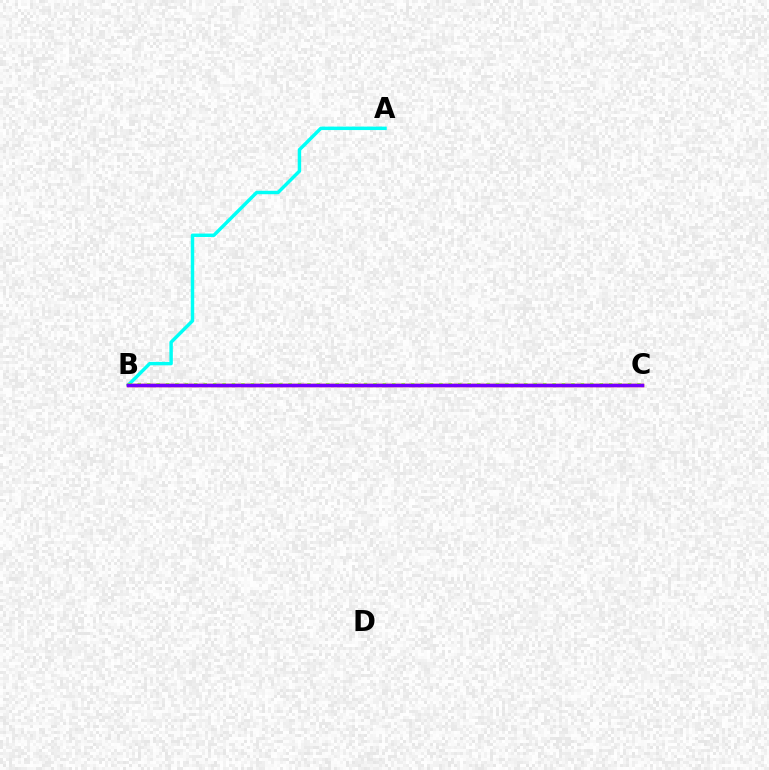{('A', 'B'): [{'color': '#00fff6', 'line_style': 'solid', 'thickness': 2.48}], ('B', 'C'): [{'color': '#ff0000', 'line_style': 'solid', 'thickness': 2.45}, {'color': '#84ff00', 'line_style': 'dotted', 'thickness': 2.56}, {'color': '#7200ff', 'line_style': 'solid', 'thickness': 2.46}]}